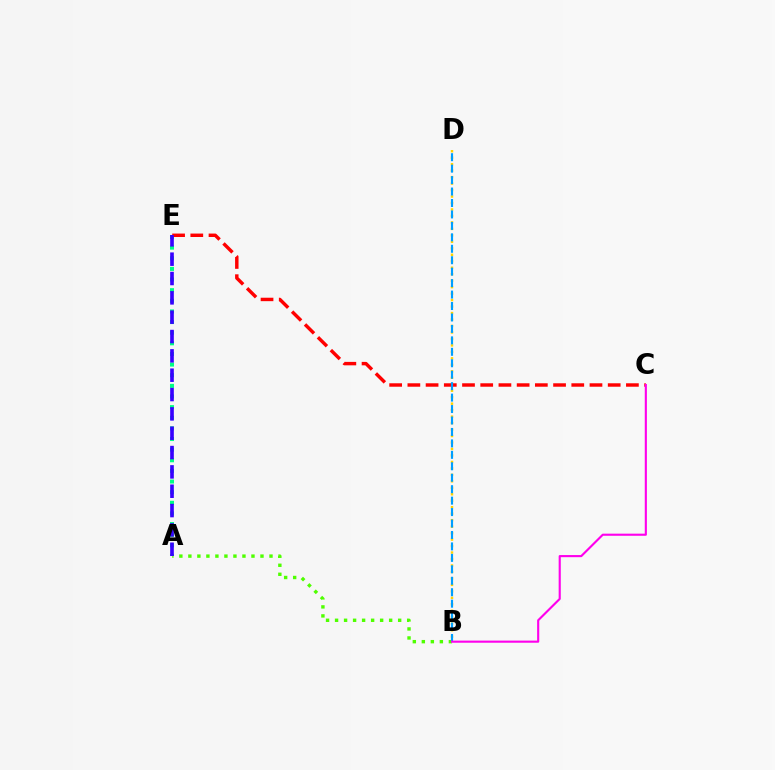{('B', 'D'): [{'color': '#ffd500', 'line_style': 'dotted', 'thickness': 1.76}, {'color': '#009eff', 'line_style': 'dashed', 'thickness': 1.56}], ('A', 'E'): [{'color': '#00ff86', 'line_style': 'dotted', 'thickness': 2.89}, {'color': '#3700ff', 'line_style': 'dashed', 'thickness': 2.63}], ('C', 'E'): [{'color': '#ff0000', 'line_style': 'dashed', 'thickness': 2.47}], ('A', 'B'): [{'color': '#4fff00', 'line_style': 'dotted', 'thickness': 2.45}], ('B', 'C'): [{'color': '#ff00ed', 'line_style': 'solid', 'thickness': 1.53}]}